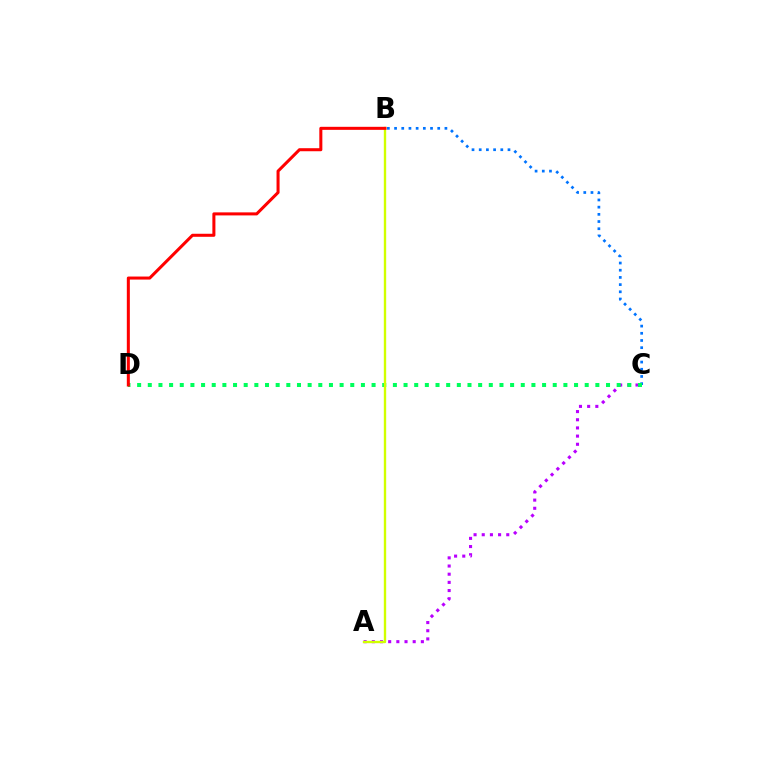{('A', 'C'): [{'color': '#b900ff', 'line_style': 'dotted', 'thickness': 2.22}], ('B', 'C'): [{'color': '#0074ff', 'line_style': 'dotted', 'thickness': 1.95}], ('C', 'D'): [{'color': '#00ff5c', 'line_style': 'dotted', 'thickness': 2.9}], ('A', 'B'): [{'color': '#d1ff00', 'line_style': 'solid', 'thickness': 1.7}], ('B', 'D'): [{'color': '#ff0000', 'line_style': 'solid', 'thickness': 2.19}]}